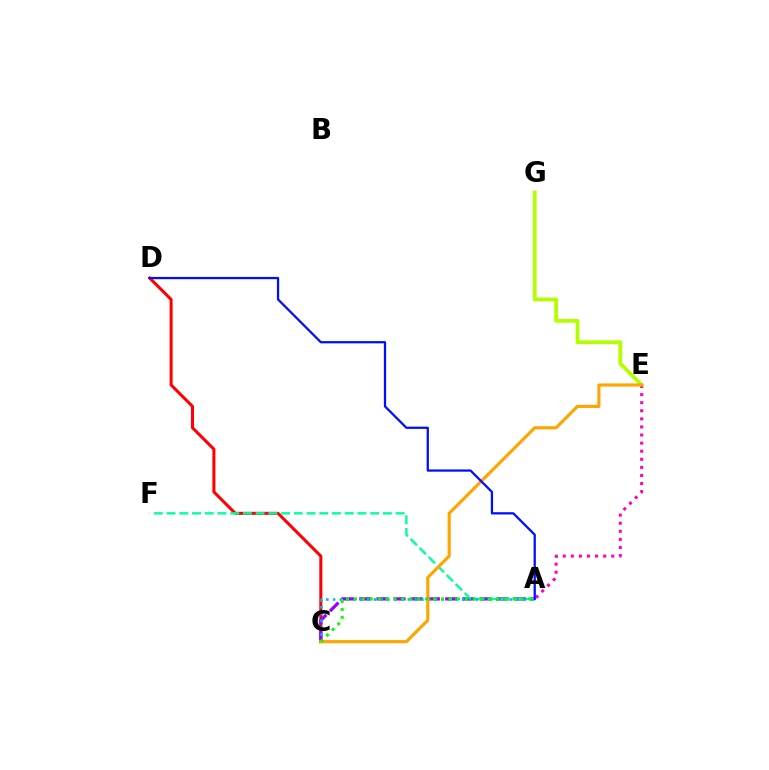{('E', 'G'): [{'color': '#b3ff00', 'line_style': 'solid', 'thickness': 2.74}], ('C', 'D'): [{'color': '#ff0000', 'line_style': 'solid', 'thickness': 2.18}], ('A', 'C'): [{'color': '#9b00ff', 'line_style': 'dashed', 'thickness': 2.33}, {'color': '#00b5ff', 'line_style': 'dotted', 'thickness': 1.85}, {'color': '#08ff00', 'line_style': 'dotted', 'thickness': 2.15}], ('A', 'F'): [{'color': '#00ff9d', 'line_style': 'dashed', 'thickness': 1.73}], ('A', 'E'): [{'color': '#ff00bd', 'line_style': 'dotted', 'thickness': 2.2}], ('C', 'E'): [{'color': '#ffa500', 'line_style': 'solid', 'thickness': 2.27}], ('A', 'D'): [{'color': '#0010ff', 'line_style': 'solid', 'thickness': 1.63}]}